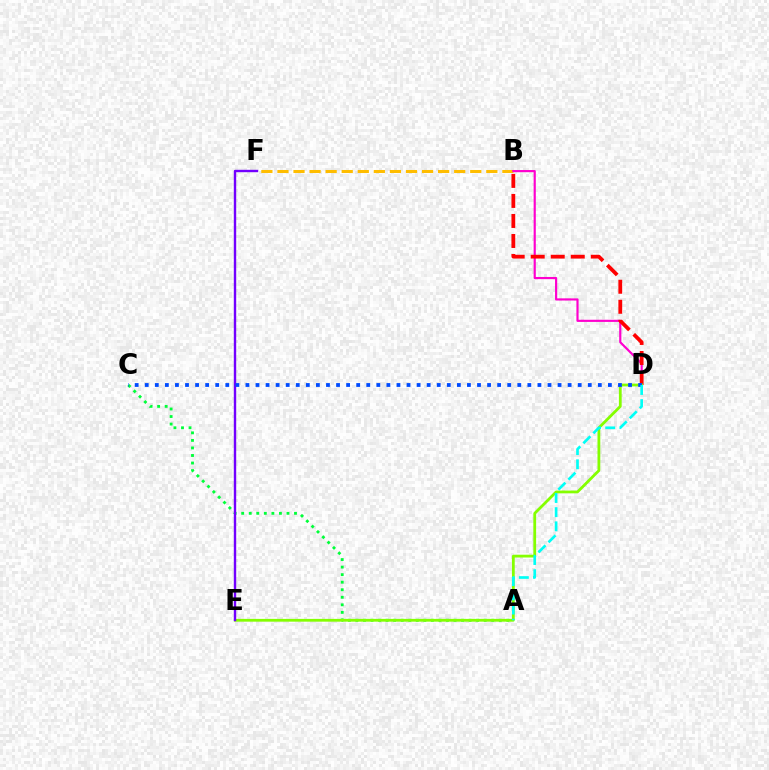{('A', 'C'): [{'color': '#00ff39', 'line_style': 'dotted', 'thickness': 2.05}], ('B', 'F'): [{'color': '#ffbd00', 'line_style': 'dashed', 'thickness': 2.18}], ('B', 'D'): [{'color': '#ff00cf', 'line_style': 'solid', 'thickness': 1.56}, {'color': '#ff0000', 'line_style': 'dashed', 'thickness': 2.72}], ('D', 'E'): [{'color': '#84ff00', 'line_style': 'solid', 'thickness': 2.0}], ('E', 'F'): [{'color': '#7200ff', 'line_style': 'solid', 'thickness': 1.73}], ('C', 'D'): [{'color': '#004bff', 'line_style': 'dotted', 'thickness': 2.74}], ('A', 'D'): [{'color': '#00fff6', 'line_style': 'dashed', 'thickness': 1.93}]}